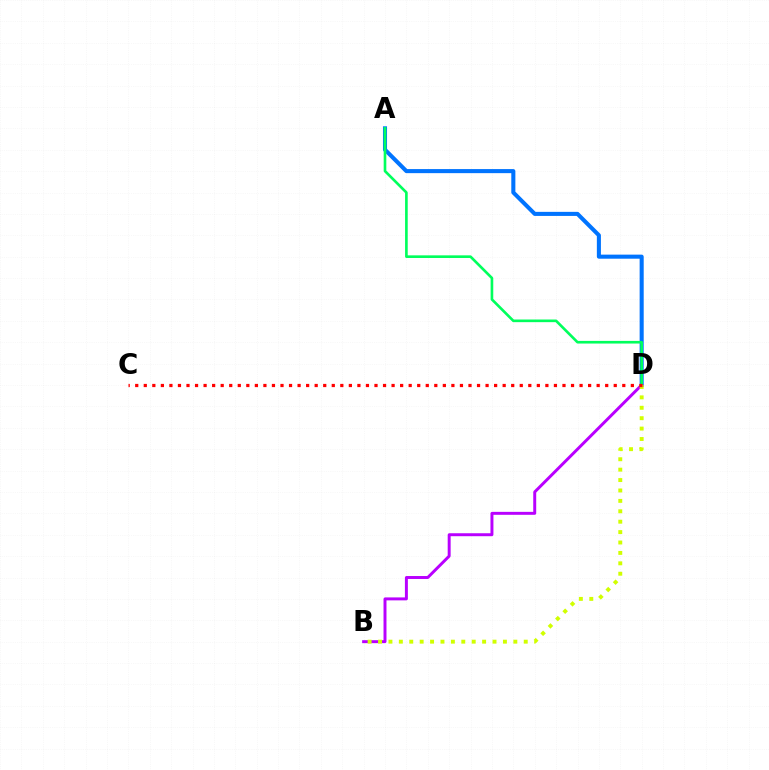{('A', 'D'): [{'color': '#0074ff', 'line_style': 'solid', 'thickness': 2.93}, {'color': '#00ff5c', 'line_style': 'solid', 'thickness': 1.9}], ('B', 'D'): [{'color': '#b900ff', 'line_style': 'solid', 'thickness': 2.13}, {'color': '#d1ff00', 'line_style': 'dotted', 'thickness': 2.83}], ('C', 'D'): [{'color': '#ff0000', 'line_style': 'dotted', 'thickness': 2.32}]}